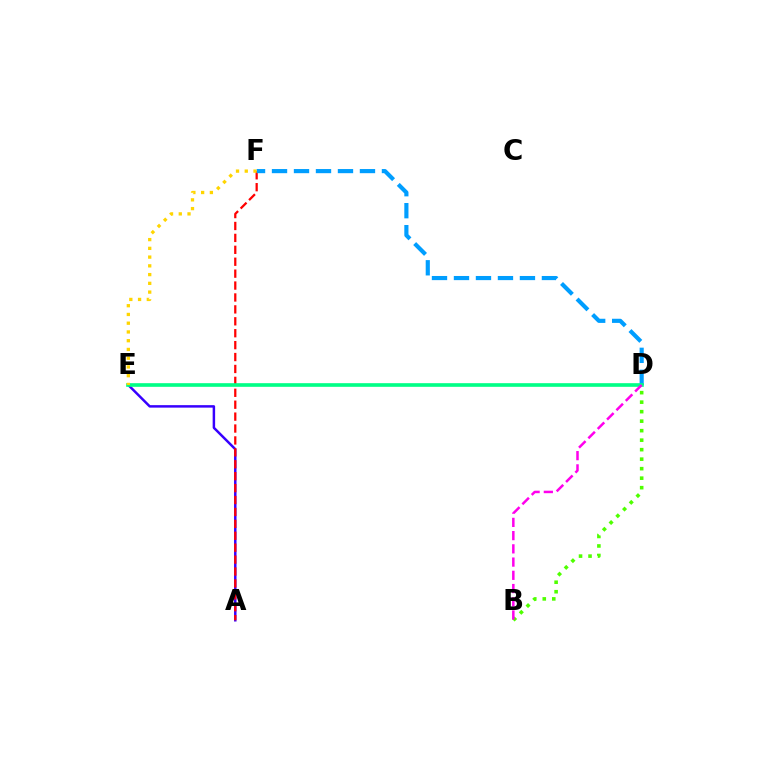{('A', 'E'): [{'color': '#3700ff', 'line_style': 'solid', 'thickness': 1.79}], ('A', 'F'): [{'color': '#ff0000', 'line_style': 'dashed', 'thickness': 1.62}], ('D', 'F'): [{'color': '#009eff', 'line_style': 'dashed', 'thickness': 2.99}], ('B', 'D'): [{'color': '#4fff00', 'line_style': 'dotted', 'thickness': 2.58}, {'color': '#ff00ed', 'line_style': 'dashed', 'thickness': 1.8}], ('D', 'E'): [{'color': '#00ff86', 'line_style': 'solid', 'thickness': 2.62}], ('E', 'F'): [{'color': '#ffd500', 'line_style': 'dotted', 'thickness': 2.38}]}